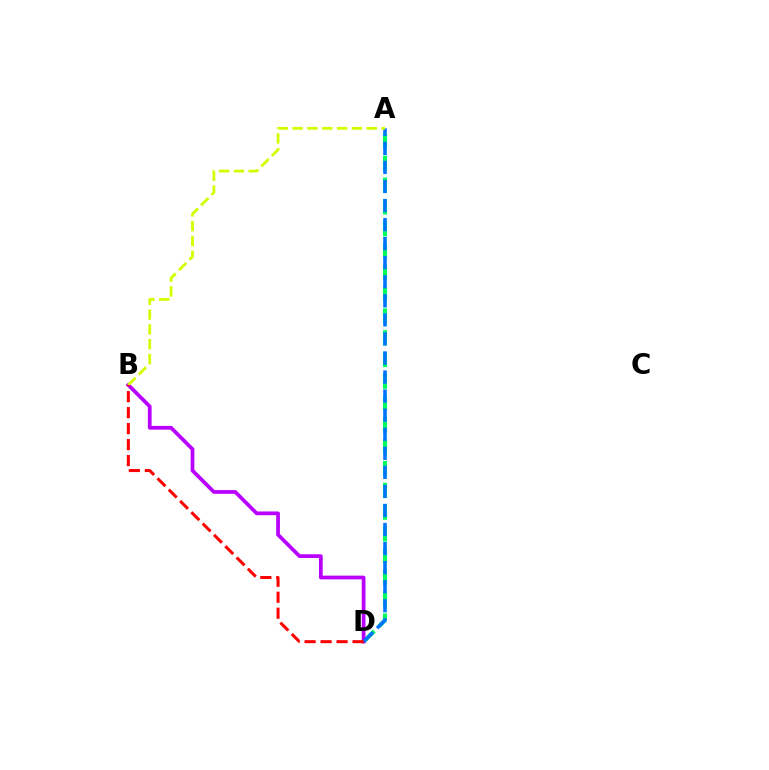{('A', 'D'): [{'color': '#00ff5c', 'line_style': 'dashed', 'thickness': 2.96}, {'color': '#0074ff', 'line_style': 'dashed', 'thickness': 2.59}], ('B', 'D'): [{'color': '#b900ff', 'line_style': 'solid', 'thickness': 2.68}, {'color': '#ff0000', 'line_style': 'dashed', 'thickness': 2.17}], ('A', 'B'): [{'color': '#d1ff00', 'line_style': 'dashed', 'thickness': 2.01}]}